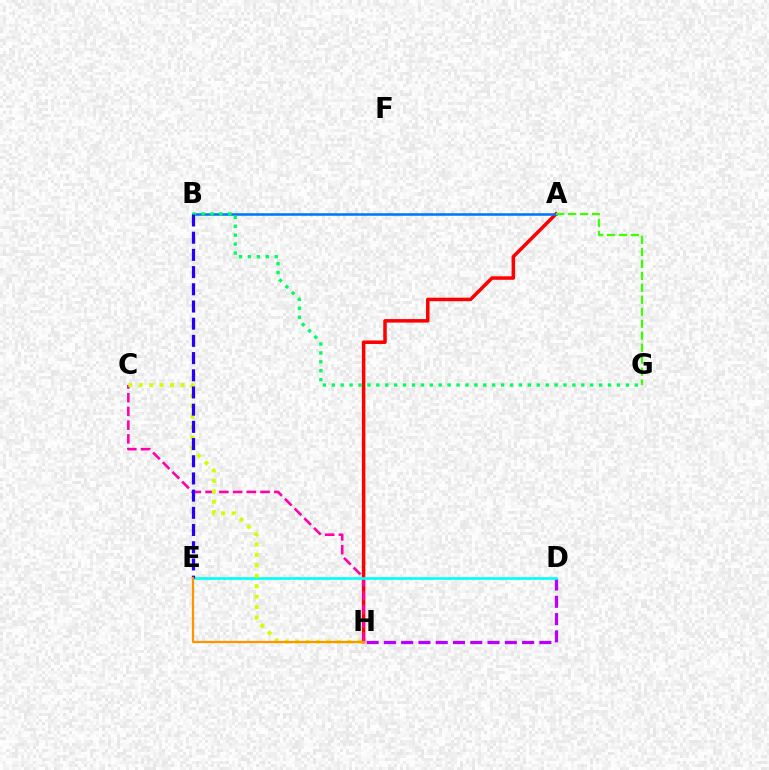{('A', 'H'): [{'color': '#ff0000', 'line_style': 'solid', 'thickness': 2.52}], ('D', 'H'): [{'color': '#b900ff', 'line_style': 'dashed', 'thickness': 2.35}], ('C', 'H'): [{'color': '#ff00ac', 'line_style': 'dashed', 'thickness': 1.86}, {'color': '#d1ff00', 'line_style': 'dotted', 'thickness': 2.83}], ('A', 'B'): [{'color': '#0074ff', 'line_style': 'solid', 'thickness': 1.82}], ('B', 'G'): [{'color': '#00ff5c', 'line_style': 'dotted', 'thickness': 2.42}], ('D', 'E'): [{'color': '#00fff6', 'line_style': 'solid', 'thickness': 1.9}], ('A', 'G'): [{'color': '#3dff00', 'line_style': 'dashed', 'thickness': 1.63}], ('B', 'E'): [{'color': '#2500ff', 'line_style': 'dashed', 'thickness': 2.34}], ('E', 'H'): [{'color': '#ff9400', 'line_style': 'solid', 'thickness': 1.62}]}